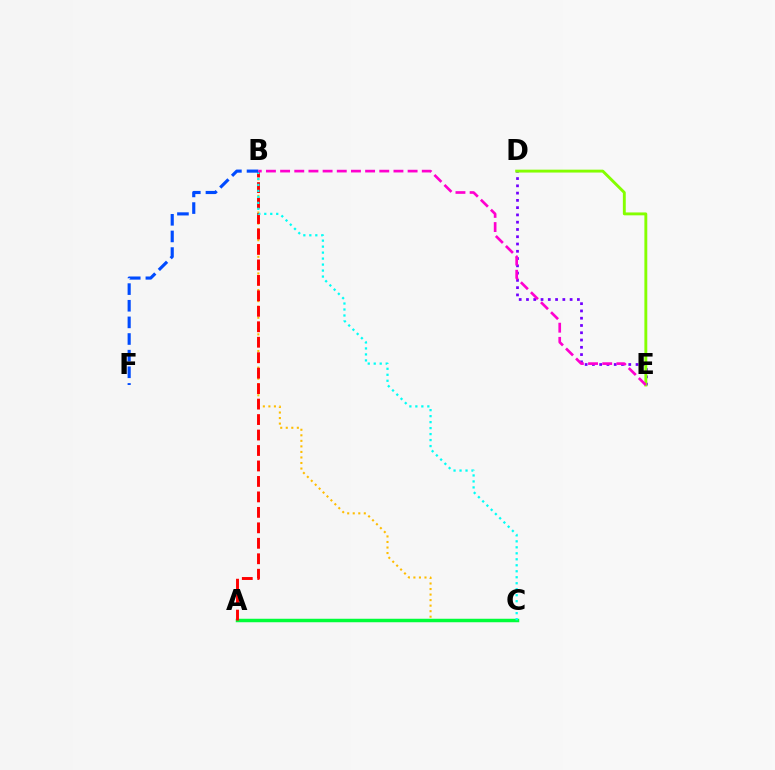{('B', 'C'): [{'color': '#ffbd00', 'line_style': 'dotted', 'thickness': 1.5}, {'color': '#00fff6', 'line_style': 'dotted', 'thickness': 1.63}], ('D', 'E'): [{'color': '#7200ff', 'line_style': 'dotted', 'thickness': 1.98}, {'color': '#84ff00', 'line_style': 'solid', 'thickness': 2.08}], ('A', 'C'): [{'color': '#00ff39', 'line_style': 'solid', 'thickness': 2.51}], ('A', 'B'): [{'color': '#ff0000', 'line_style': 'dashed', 'thickness': 2.1}], ('B', 'F'): [{'color': '#004bff', 'line_style': 'dashed', 'thickness': 2.26}], ('B', 'E'): [{'color': '#ff00cf', 'line_style': 'dashed', 'thickness': 1.92}]}